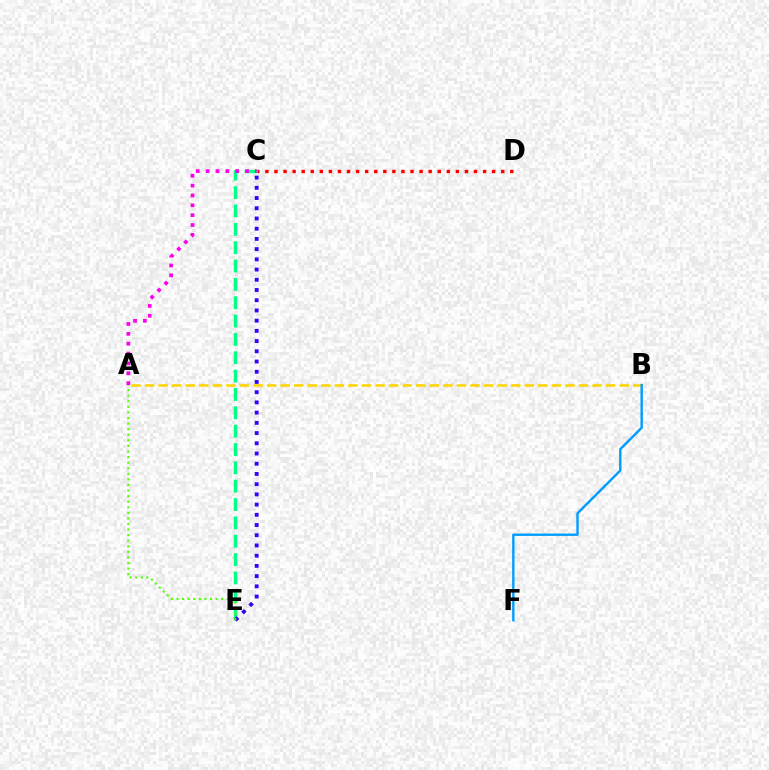{('A', 'B'): [{'color': '#ffd500', 'line_style': 'dashed', 'thickness': 1.84}], ('C', 'E'): [{'color': '#00ff86', 'line_style': 'dashed', 'thickness': 2.49}, {'color': '#3700ff', 'line_style': 'dotted', 'thickness': 2.78}], ('B', 'F'): [{'color': '#009eff', 'line_style': 'solid', 'thickness': 1.73}], ('A', 'C'): [{'color': '#ff00ed', 'line_style': 'dotted', 'thickness': 2.68}], ('C', 'D'): [{'color': '#ff0000', 'line_style': 'dotted', 'thickness': 2.46}], ('A', 'E'): [{'color': '#4fff00', 'line_style': 'dotted', 'thickness': 1.52}]}